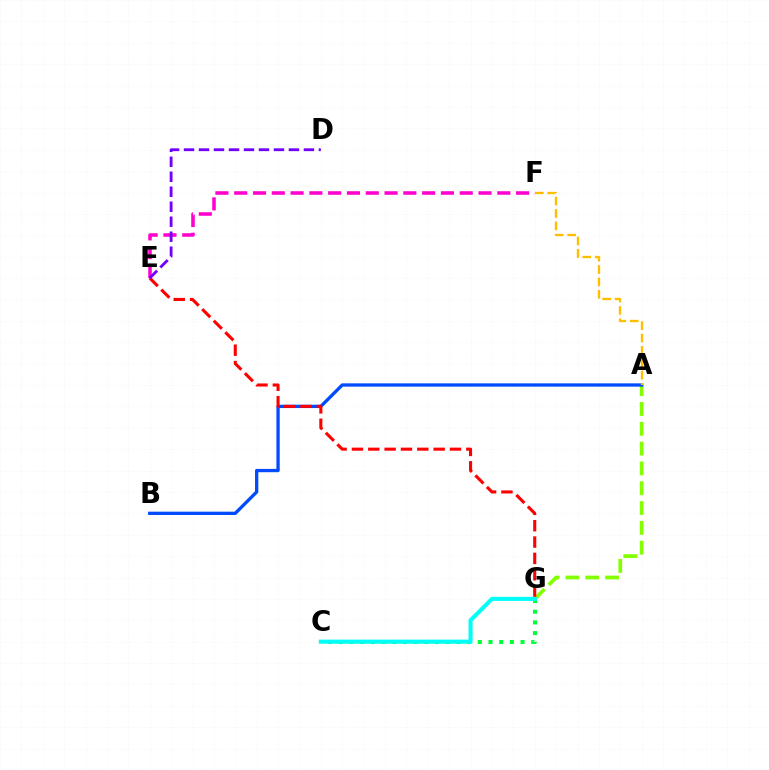{('A', 'G'): [{'color': '#84ff00', 'line_style': 'dashed', 'thickness': 2.69}], ('A', 'B'): [{'color': '#004bff', 'line_style': 'solid', 'thickness': 2.38}], ('C', 'G'): [{'color': '#00ff39', 'line_style': 'dotted', 'thickness': 2.9}, {'color': '#00fff6', 'line_style': 'solid', 'thickness': 2.94}], ('E', 'F'): [{'color': '#ff00cf', 'line_style': 'dashed', 'thickness': 2.55}], ('A', 'F'): [{'color': '#ffbd00', 'line_style': 'dashed', 'thickness': 1.68}], ('E', 'G'): [{'color': '#ff0000', 'line_style': 'dashed', 'thickness': 2.22}], ('D', 'E'): [{'color': '#7200ff', 'line_style': 'dashed', 'thickness': 2.04}]}